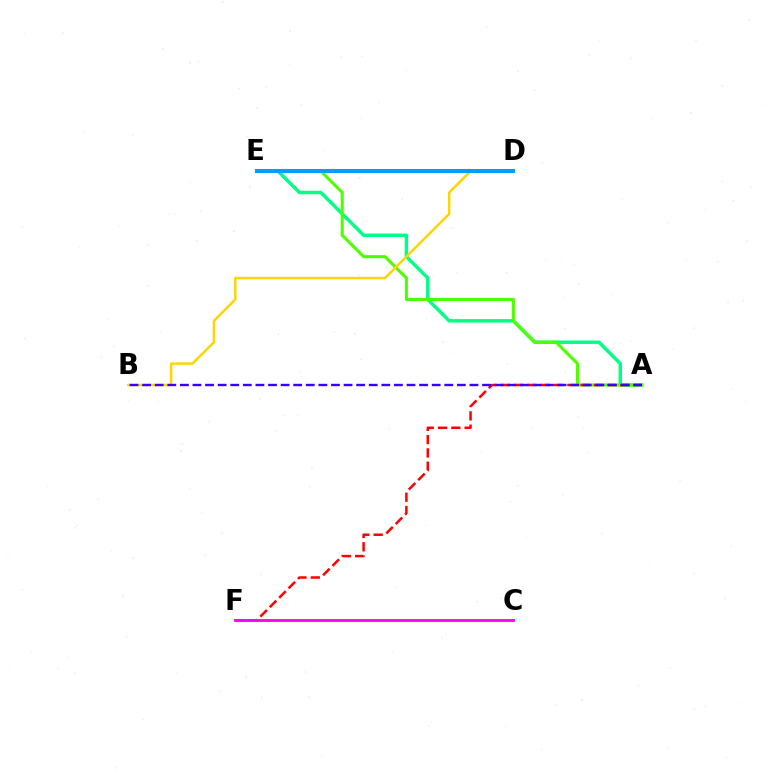{('A', 'E'): [{'color': '#00ff86', 'line_style': 'solid', 'thickness': 2.48}, {'color': '#4fff00', 'line_style': 'solid', 'thickness': 2.22}], ('A', 'F'): [{'color': '#ff0000', 'line_style': 'dashed', 'thickness': 1.81}], ('B', 'D'): [{'color': '#ffd500', 'line_style': 'solid', 'thickness': 1.78}], ('D', 'E'): [{'color': '#009eff', 'line_style': 'solid', 'thickness': 2.94}], ('C', 'F'): [{'color': '#ff00ed', 'line_style': 'solid', 'thickness': 2.03}], ('A', 'B'): [{'color': '#3700ff', 'line_style': 'dashed', 'thickness': 1.71}]}